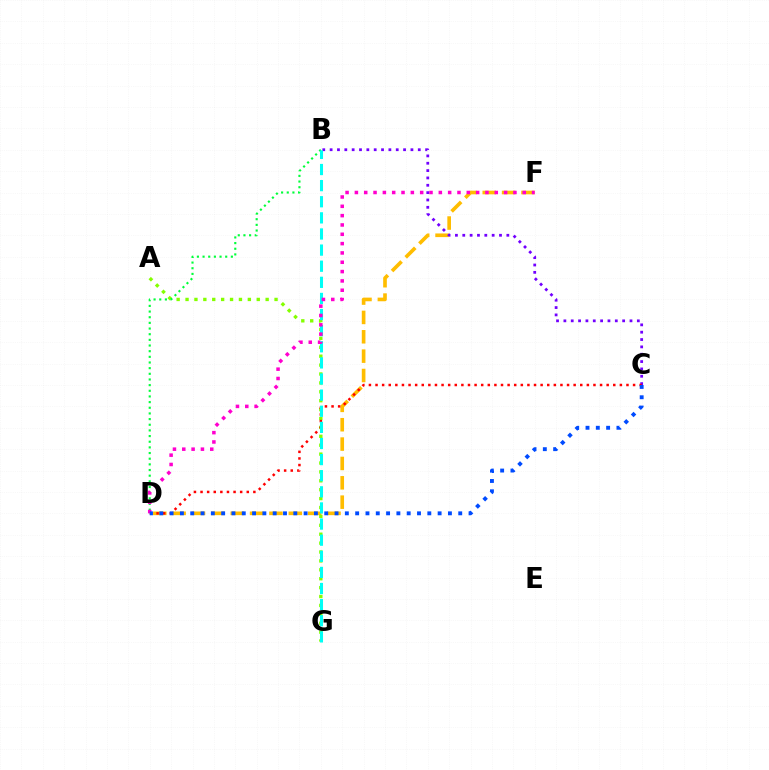{('D', 'F'): [{'color': '#ffbd00', 'line_style': 'dashed', 'thickness': 2.63}, {'color': '#ff00cf', 'line_style': 'dotted', 'thickness': 2.53}], ('B', 'C'): [{'color': '#7200ff', 'line_style': 'dotted', 'thickness': 2.0}], ('A', 'G'): [{'color': '#84ff00', 'line_style': 'dotted', 'thickness': 2.42}], ('C', 'D'): [{'color': '#ff0000', 'line_style': 'dotted', 'thickness': 1.79}, {'color': '#004bff', 'line_style': 'dotted', 'thickness': 2.8}], ('B', 'D'): [{'color': '#00ff39', 'line_style': 'dotted', 'thickness': 1.54}], ('B', 'G'): [{'color': '#00fff6', 'line_style': 'dashed', 'thickness': 2.19}]}